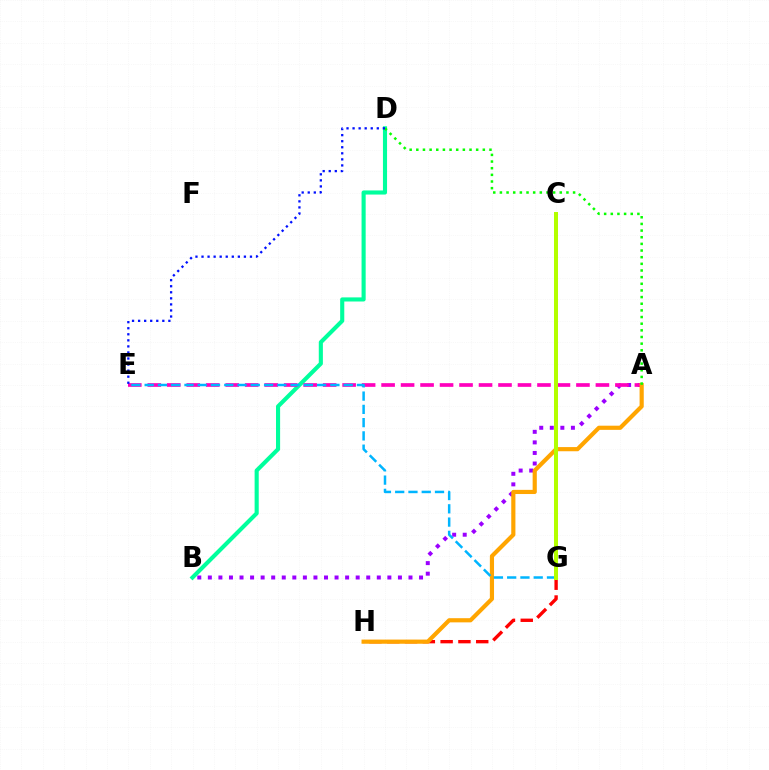{('A', 'B'): [{'color': '#9b00ff', 'line_style': 'dotted', 'thickness': 2.87}], ('B', 'D'): [{'color': '#00ff9d', 'line_style': 'solid', 'thickness': 2.96}], ('G', 'H'): [{'color': '#ff0000', 'line_style': 'dashed', 'thickness': 2.42}], ('A', 'E'): [{'color': '#ff00bd', 'line_style': 'dashed', 'thickness': 2.65}], ('A', 'H'): [{'color': '#ffa500', 'line_style': 'solid', 'thickness': 3.0}], ('E', 'G'): [{'color': '#00b5ff', 'line_style': 'dashed', 'thickness': 1.8}], ('C', 'G'): [{'color': '#b3ff00', 'line_style': 'solid', 'thickness': 2.88}], ('A', 'D'): [{'color': '#08ff00', 'line_style': 'dotted', 'thickness': 1.81}], ('D', 'E'): [{'color': '#0010ff', 'line_style': 'dotted', 'thickness': 1.65}]}